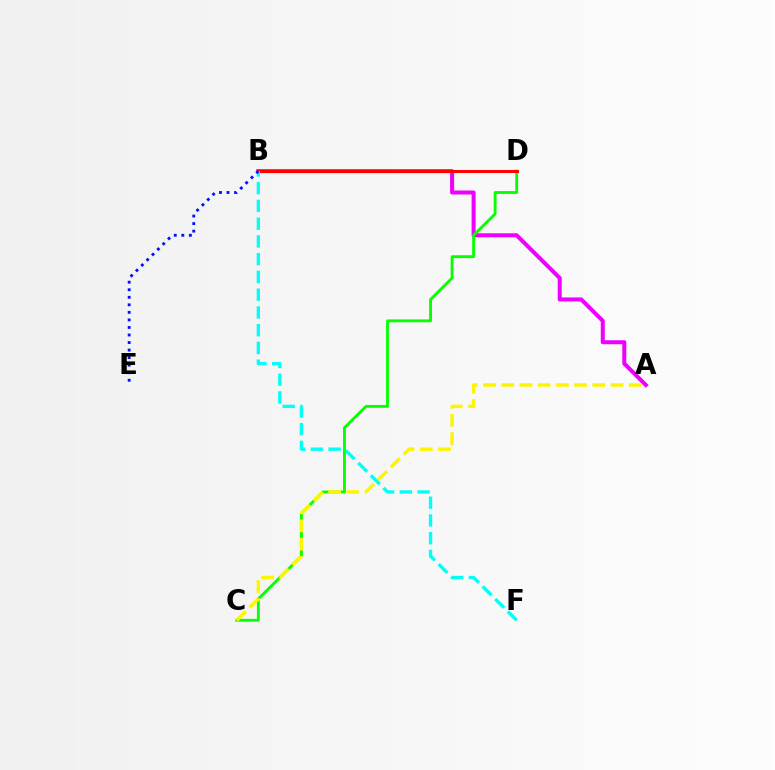{('A', 'B'): [{'color': '#ee00ff', 'line_style': 'solid', 'thickness': 2.89}], ('C', 'D'): [{'color': '#08ff00', 'line_style': 'solid', 'thickness': 2.05}], ('A', 'C'): [{'color': '#fcf500', 'line_style': 'dashed', 'thickness': 2.47}], ('B', 'D'): [{'color': '#ff0000', 'line_style': 'solid', 'thickness': 2.17}], ('B', 'F'): [{'color': '#00fff6', 'line_style': 'dashed', 'thickness': 2.41}], ('B', 'E'): [{'color': '#0010ff', 'line_style': 'dotted', 'thickness': 2.05}]}